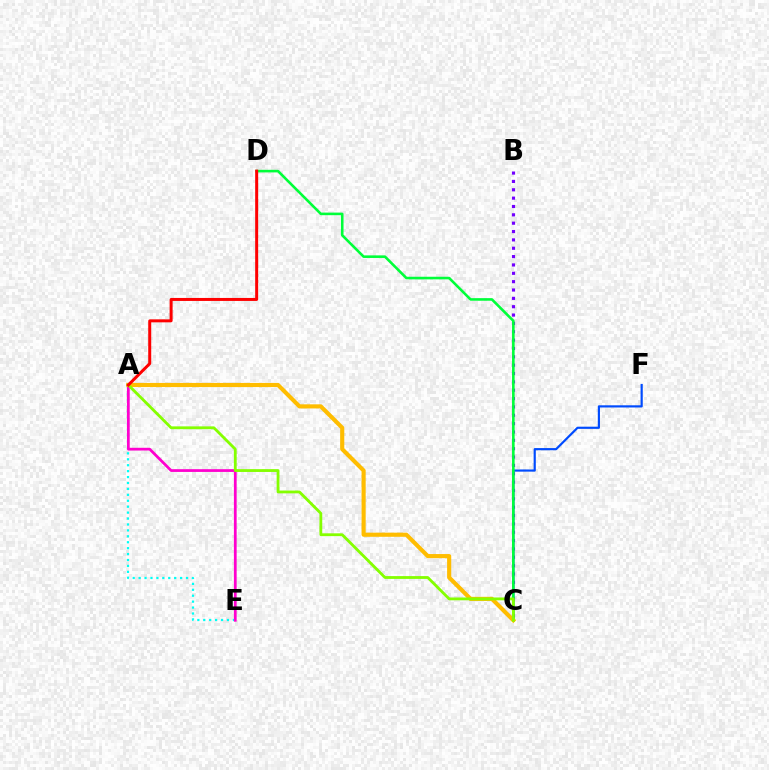{('B', 'C'): [{'color': '#7200ff', 'line_style': 'dotted', 'thickness': 2.27}], ('C', 'F'): [{'color': '#004bff', 'line_style': 'solid', 'thickness': 1.57}], ('A', 'E'): [{'color': '#00fff6', 'line_style': 'dotted', 'thickness': 1.61}, {'color': '#ff00cf', 'line_style': 'solid', 'thickness': 1.98}], ('C', 'D'): [{'color': '#00ff39', 'line_style': 'solid', 'thickness': 1.87}], ('A', 'C'): [{'color': '#ffbd00', 'line_style': 'solid', 'thickness': 2.97}, {'color': '#84ff00', 'line_style': 'solid', 'thickness': 2.03}], ('A', 'D'): [{'color': '#ff0000', 'line_style': 'solid', 'thickness': 2.16}]}